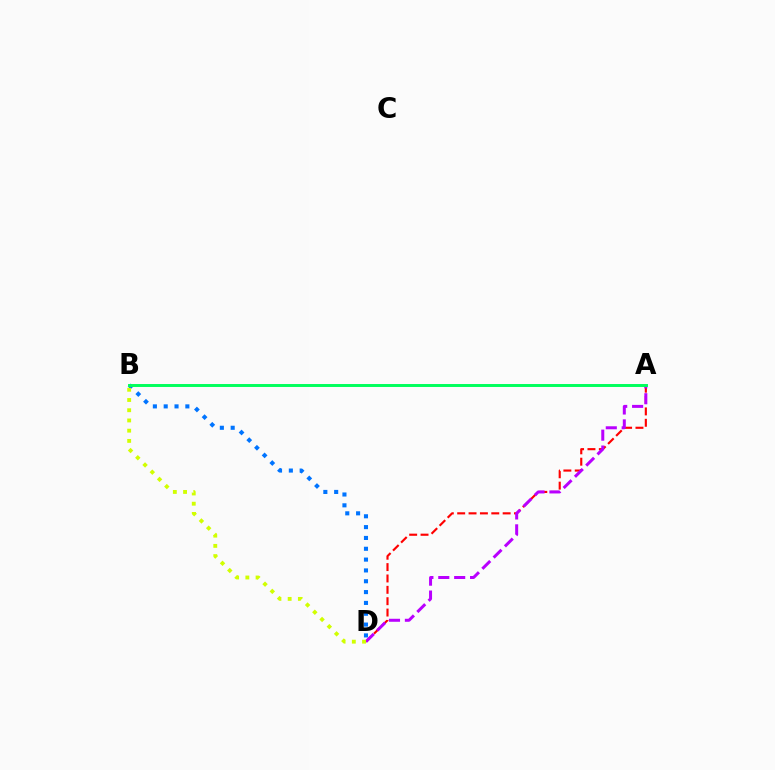{('A', 'D'): [{'color': '#ff0000', 'line_style': 'dashed', 'thickness': 1.54}, {'color': '#b900ff', 'line_style': 'dashed', 'thickness': 2.16}], ('B', 'D'): [{'color': '#0074ff', 'line_style': 'dotted', 'thickness': 2.94}, {'color': '#d1ff00', 'line_style': 'dotted', 'thickness': 2.78}], ('A', 'B'): [{'color': '#00ff5c', 'line_style': 'solid', 'thickness': 2.12}]}